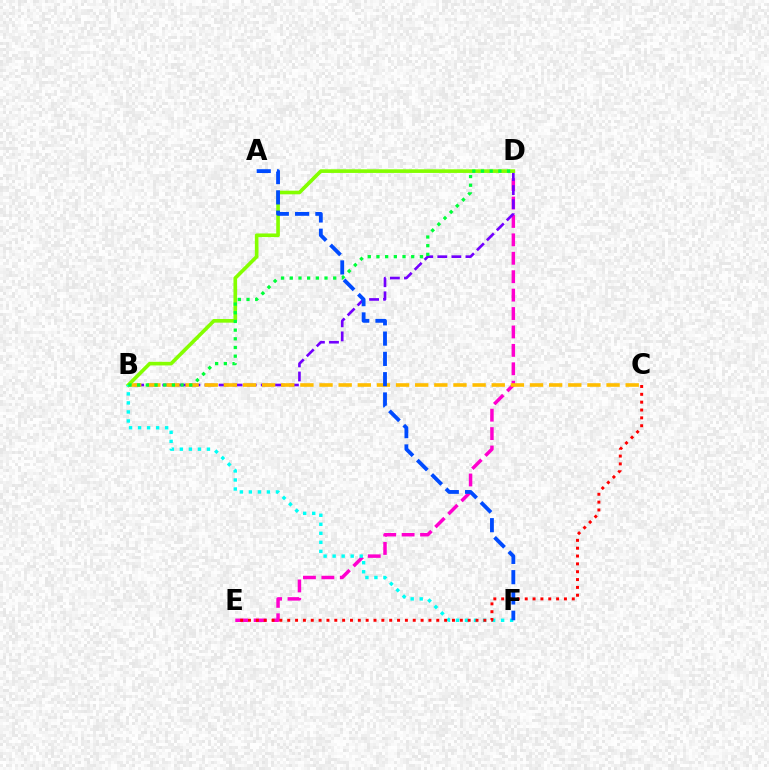{('D', 'E'): [{'color': '#ff00cf', 'line_style': 'dashed', 'thickness': 2.5}], ('B', 'D'): [{'color': '#7200ff', 'line_style': 'dashed', 'thickness': 1.91}, {'color': '#84ff00', 'line_style': 'solid', 'thickness': 2.62}, {'color': '#00ff39', 'line_style': 'dotted', 'thickness': 2.36}], ('B', 'C'): [{'color': '#ffbd00', 'line_style': 'dashed', 'thickness': 2.6}], ('B', 'F'): [{'color': '#00fff6', 'line_style': 'dotted', 'thickness': 2.45}], ('A', 'F'): [{'color': '#004bff', 'line_style': 'dashed', 'thickness': 2.76}], ('C', 'E'): [{'color': '#ff0000', 'line_style': 'dotted', 'thickness': 2.13}]}